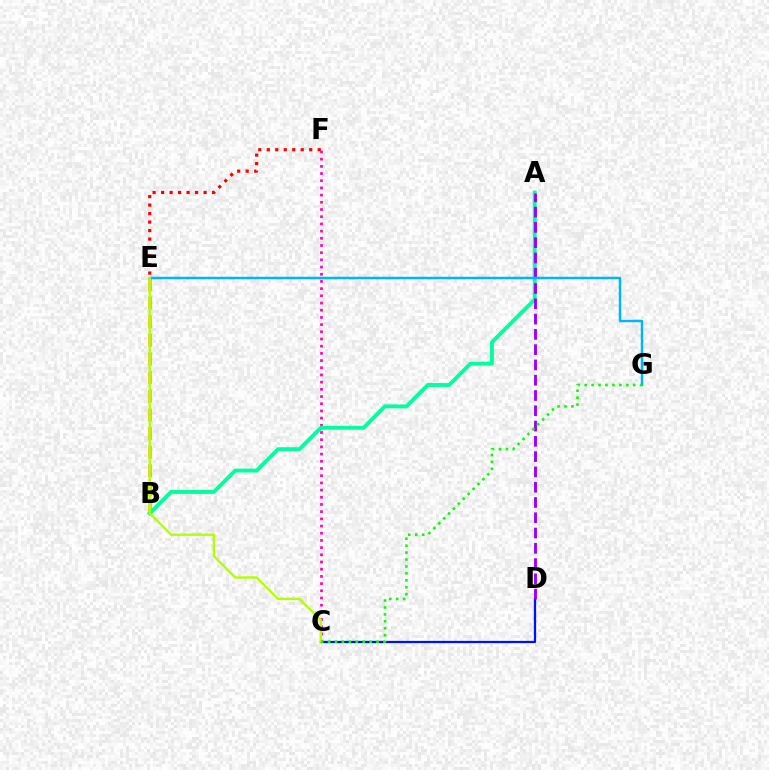{('C', 'D'): [{'color': '#0010ff', 'line_style': 'solid', 'thickness': 1.62}], ('C', 'F'): [{'color': '#ff00bd', 'line_style': 'dotted', 'thickness': 1.95}], ('B', 'E'): [{'color': '#ffa500', 'line_style': 'dashed', 'thickness': 2.53}], ('A', 'B'): [{'color': '#00ff9d', 'line_style': 'solid', 'thickness': 2.79}], ('A', 'D'): [{'color': '#9b00ff', 'line_style': 'dashed', 'thickness': 2.08}], ('E', 'G'): [{'color': '#00b5ff', 'line_style': 'solid', 'thickness': 1.78}], ('C', 'E'): [{'color': '#b3ff00', 'line_style': 'solid', 'thickness': 1.7}], ('C', 'G'): [{'color': '#08ff00', 'line_style': 'dotted', 'thickness': 1.88}], ('E', 'F'): [{'color': '#ff0000', 'line_style': 'dotted', 'thickness': 2.31}]}